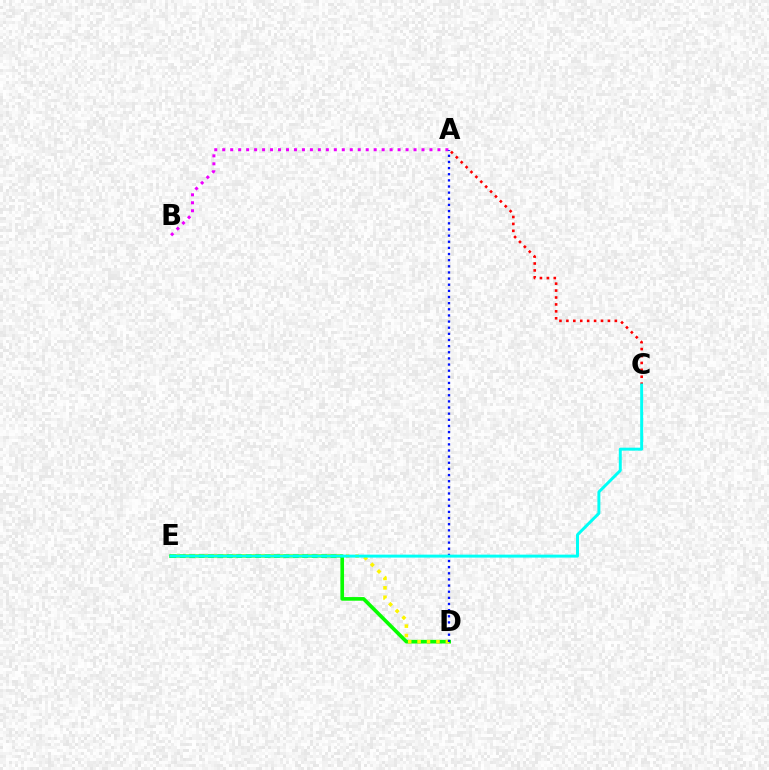{('D', 'E'): [{'color': '#08ff00', 'line_style': 'solid', 'thickness': 2.62}, {'color': '#fcf500', 'line_style': 'dotted', 'thickness': 2.56}], ('A', 'C'): [{'color': '#ff0000', 'line_style': 'dotted', 'thickness': 1.88}], ('A', 'B'): [{'color': '#ee00ff', 'line_style': 'dotted', 'thickness': 2.17}], ('A', 'D'): [{'color': '#0010ff', 'line_style': 'dotted', 'thickness': 1.67}], ('C', 'E'): [{'color': '#00fff6', 'line_style': 'solid', 'thickness': 2.13}]}